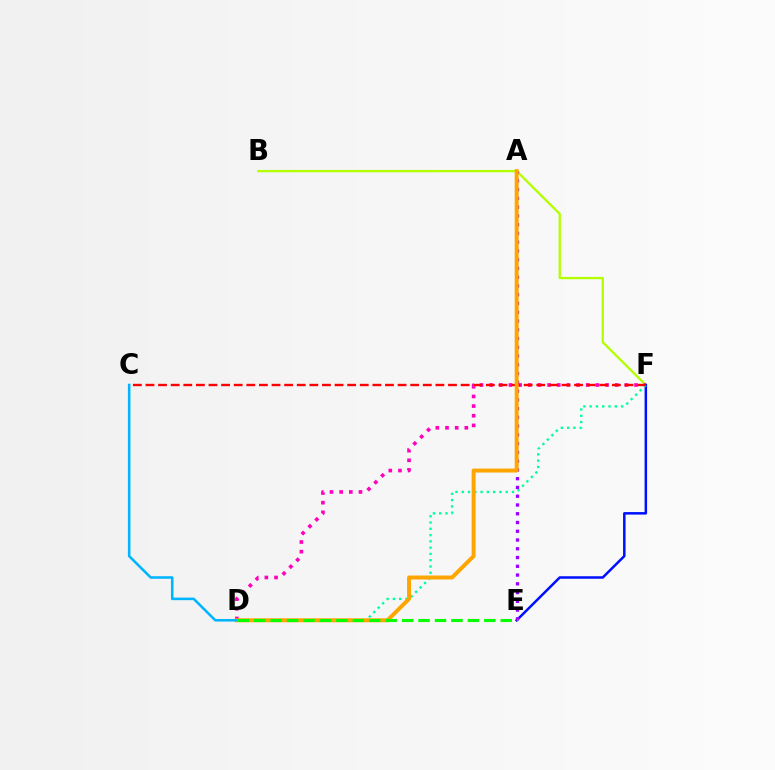{('B', 'F'): [{'color': '#b3ff00', 'line_style': 'solid', 'thickness': 1.67}], ('D', 'F'): [{'color': '#ff00bd', 'line_style': 'dotted', 'thickness': 2.62}, {'color': '#00ff9d', 'line_style': 'dotted', 'thickness': 1.71}], ('E', 'F'): [{'color': '#0010ff', 'line_style': 'solid', 'thickness': 1.8}], ('C', 'F'): [{'color': '#ff0000', 'line_style': 'dashed', 'thickness': 1.71}], ('A', 'E'): [{'color': '#9b00ff', 'line_style': 'dotted', 'thickness': 2.38}], ('A', 'D'): [{'color': '#ffa500', 'line_style': 'solid', 'thickness': 2.85}], ('C', 'D'): [{'color': '#00b5ff', 'line_style': 'solid', 'thickness': 1.84}], ('D', 'E'): [{'color': '#08ff00', 'line_style': 'dashed', 'thickness': 2.23}]}